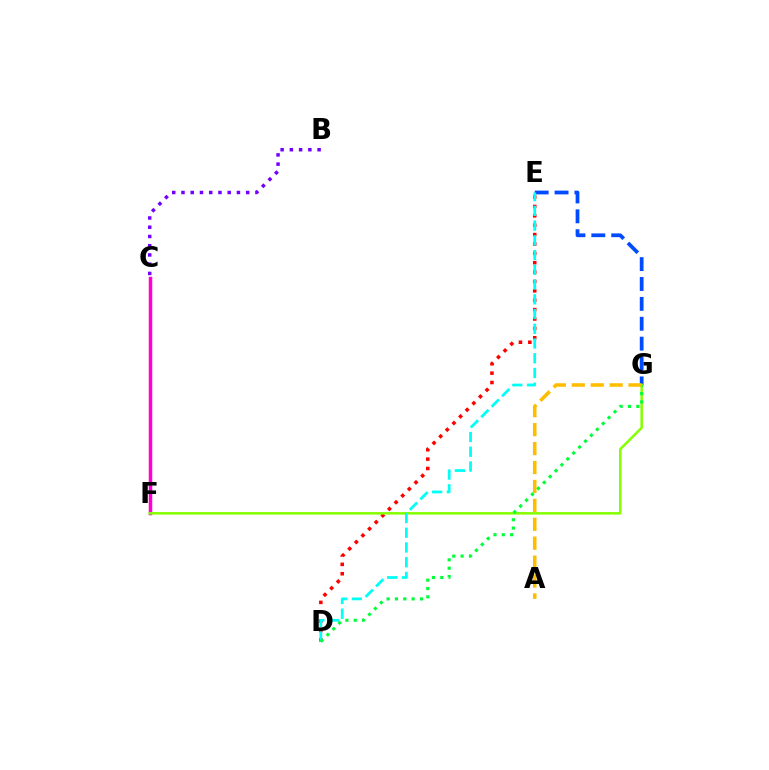{('D', 'E'): [{'color': '#ff0000', 'line_style': 'dotted', 'thickness': 2.55}, {'color': '#00fff6', 'line_style': 'dashed', 'thickness': 2.0}], ('B', 'C'): [{'color': '#7200ff', 'line_style': 'dotted', 'thickness': 2.51}], ('C', 'F'): [{'color': '#ff00cf', 'line_style': 'solid', 'thickness': 2.52}], ('E', 'G'): [{'color': '#004bff', 'line_style': 'dashed', 'thickness': 2.7}], ('F', 'G'): [{'color': '#84ff00', 'line_style': 'solid', 'thickness': 1.81}], ('D', 'G'): [{'color': '#00ff39', 'line_style': 'dotted', 'thickness': 2.27}], ('A', 'G'): [{'color': '#ffbd00', 'line_style': 'dashed', 'thickness': 2.57}]}